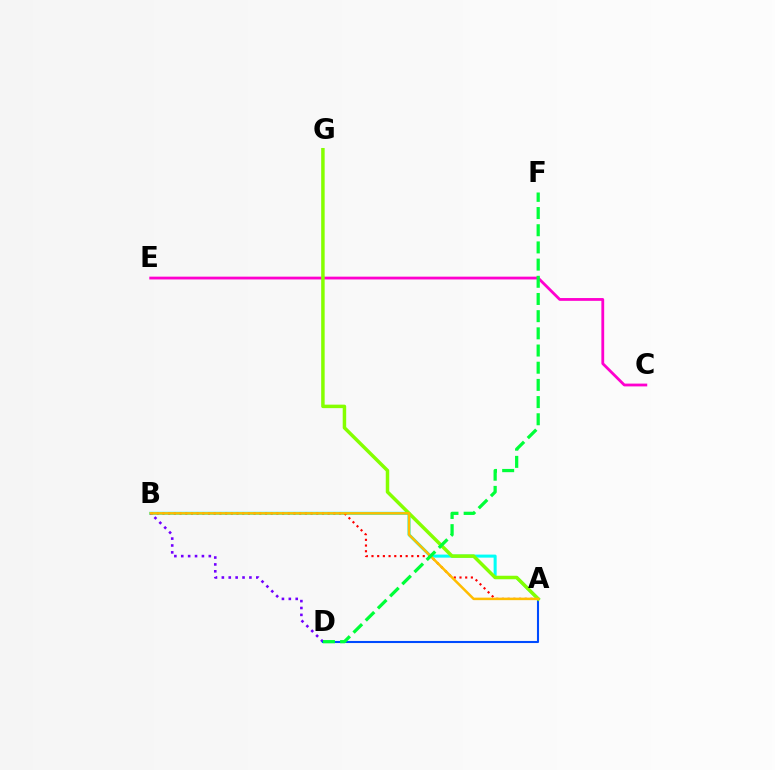{('A', 'B'): [{'color': '#00fff6', 'line_style': 'solid', 'thickness': 2.19}, {'color': '#ff0000', 'line_style': 'dotted', 'thickness': 1.55}, {'color': '#ffbd00', 'line_style': 'solid', 'thickness': 1.8}], ('B', 'D'): [{'color': '#7200ff', 'line_style': 'dotted', 'thickness': 1.87}], ('A', 'D'): [{'color': '#004bff', 'line_style': 'solid', 'thickness': 1.5}], ('C', 'E'): [{'color': '#ff00cf', 'line_style': 'solid', 'thickness': 2.01}], ('A', 'G'): [{'color': '#84ff00', 'line_style': 'solid', 'thickness': 2.51}], ('D', 'F'): [{'color': '#00ff39', 'line_style': 'dashed', 'thickness': 2.33}]}